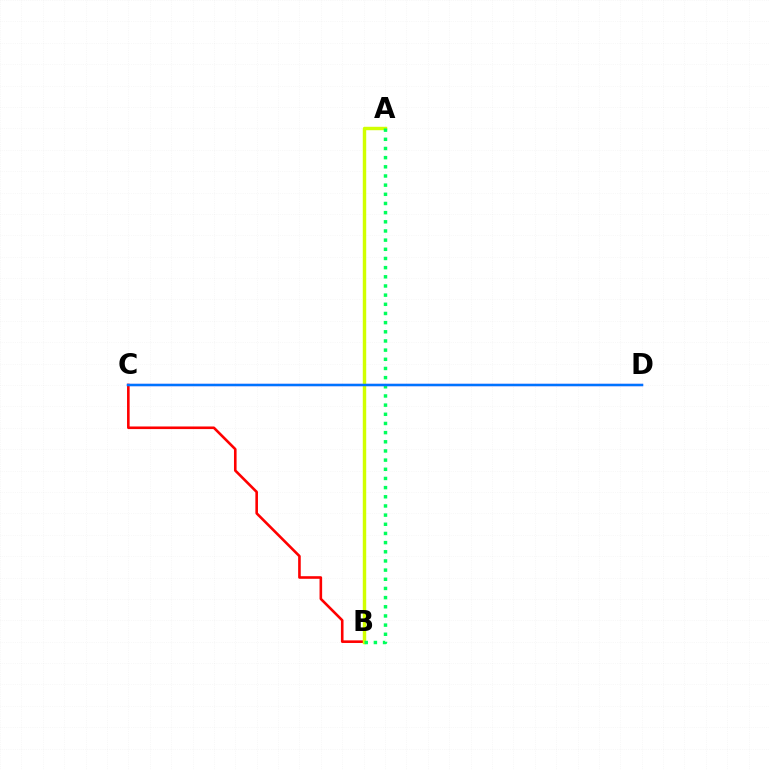{('C', 'D'): [{'color': '#b900ff', 'line_style': 'solid', 'thickness': 1.54}, {'color': '#0074ff', 'line_style': 'solid', 'thickness': 1.79}], ('B', 'C'): [{'color': '#ff0000', 'line_style': 'solid', 'thickness': 1.87}], ('A', 'B'): [{'color': '#d1ff00', 'line_style': 'solid', 'thickness': 2.47}, {'color': '#00ff5c', 'line_style': 'dotted', 'thickness': 2.49}]}